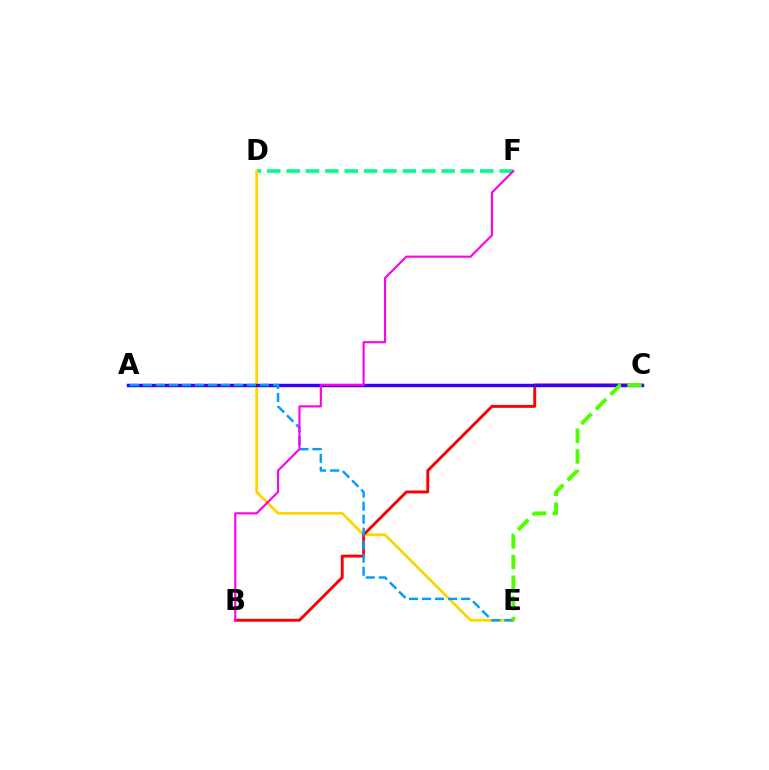{('D', 'F'): [{'color': '#00ff86', 'line_style': 'dashed', 'thickness': 2.63}], ('D', 'E'): [{'color': '#ffd500', 'line_style': 'solid', 'thickness': 2.02}], ('B', 'C'): [{'color': '#ff0000', 'line_style': 'solid', 'thickness': 2.08}], ('A', 'C'): [{'color': '#3700ff', 'line_style': 'solid', 'thickness': 2.45}], ('A', 'E'): [{'color': '#009eff', 'line_style': 'dashed', 'thickness': 1.77}], ('B', 'F'): [{'color': '#ff00ed', 'line_style': 'solid', 'thickness': 1.54}], ('C', 'E'): [{'color': '#4fff00', 'line_style': 'dashed', 'thickness': 2.81}]}